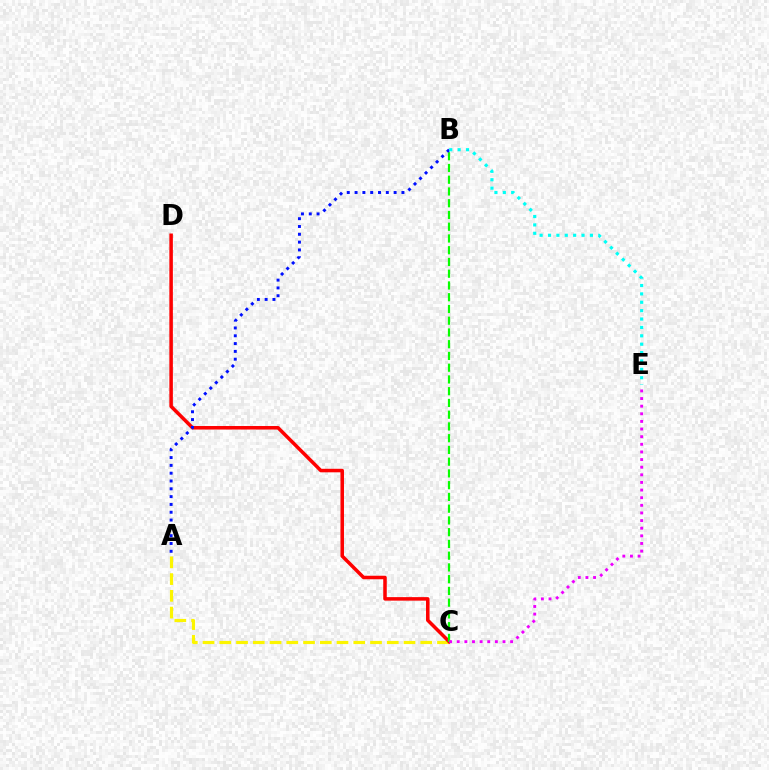{('A', 'C'): [{'color': '#fcf500', 'line_style': 'dashed', 'thickness': 2.27}], ('C', 'D'): [{'color': '#ff0000', 'line_style': 'solid', 'thickness': 2.54}], ('B', 'C'): [{'color': '#08ff00', 'line_style': 'dashed', 'thickness': 1.6}], ('C', 'E'): [{'color': '#ee00ff', 'line_style': 'dotted', 'thickness': 2.07}], ('A', 'B'): [{'color': '#0010ff', 'line_style': 'dotted', 'thickness': 2.12}], ('B', 'E'): [{'color': '#00fff6', 'line_style': 'dotted', 'thickness': 2.28}]}